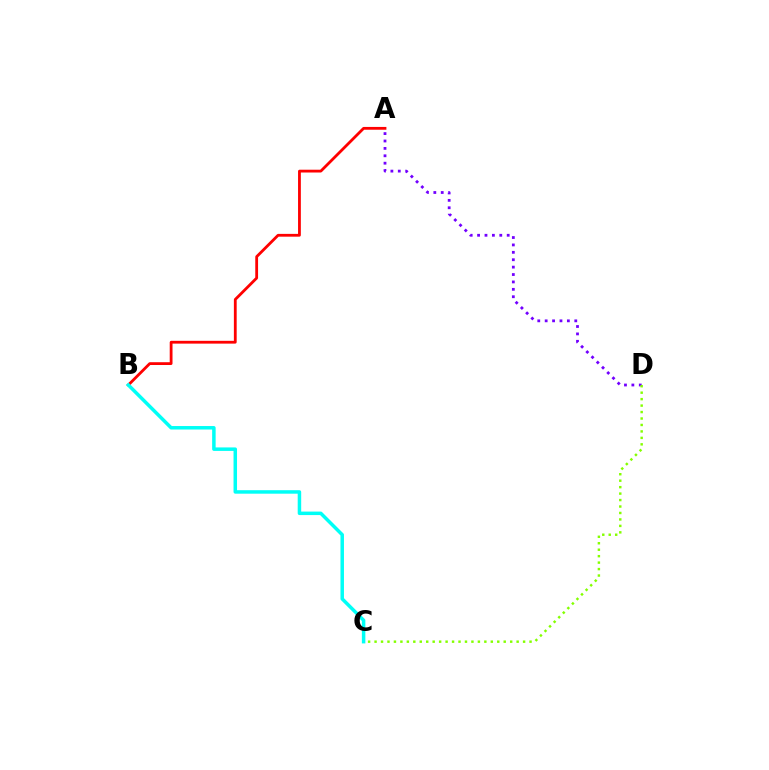{('A', 'B'): [{'color': '#ff0000', 'line_style': 'solid', 'thickness': 2.01}], ('A', 'D'): [{'color': '#7200ff', 'line_style': 'dotted', 'thickness': 2.01}], ('C', 'D'): [{'color': '#84ff00', 'line_style': 'dotted', 'thickness': 1.75}], ('B', 'C'): [{'color': '#00fff6', 'line_style': 'solid', 'thickness': 2.52}]}